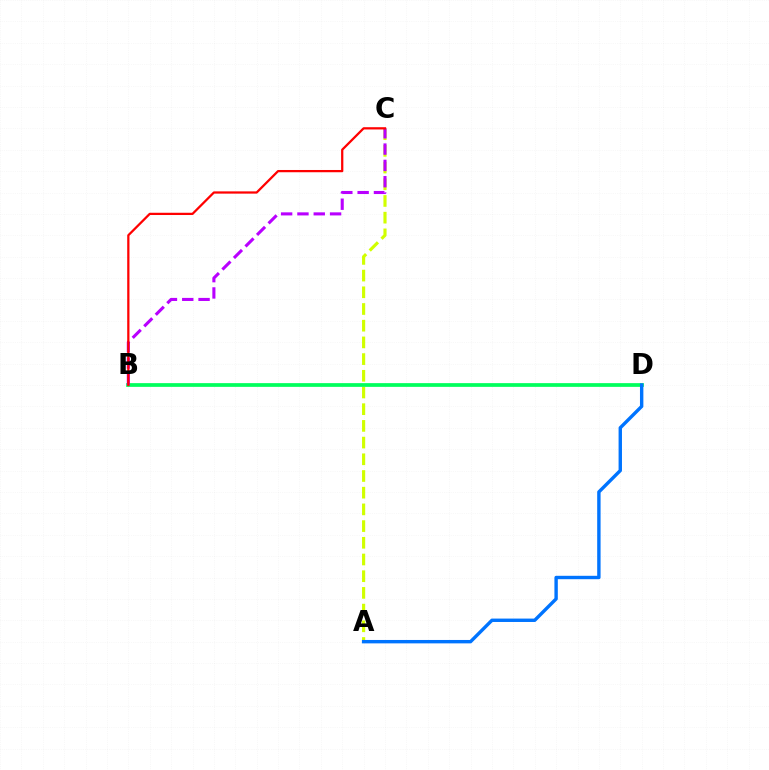{('A', 'C'): [{'color': '#d1ff00', 'line_style': 'dashed', 'thickness': 2.27}], ('B', 'D'): [{'color': '#00ff5c', 'line_style': 'solid', 'thickness': 2.68}], ('A', 'D'): [{'color': '#0074ff', 'line_style': 'solid', 'thickness': 2.45}], ('B', 'C'): [{'color': '#b900ff', 'line_style': 'dashed', 'thickness': 2.22}, {'color': '#ff0000', 'line_style': 'solid', 'thickness': 1.62}]}